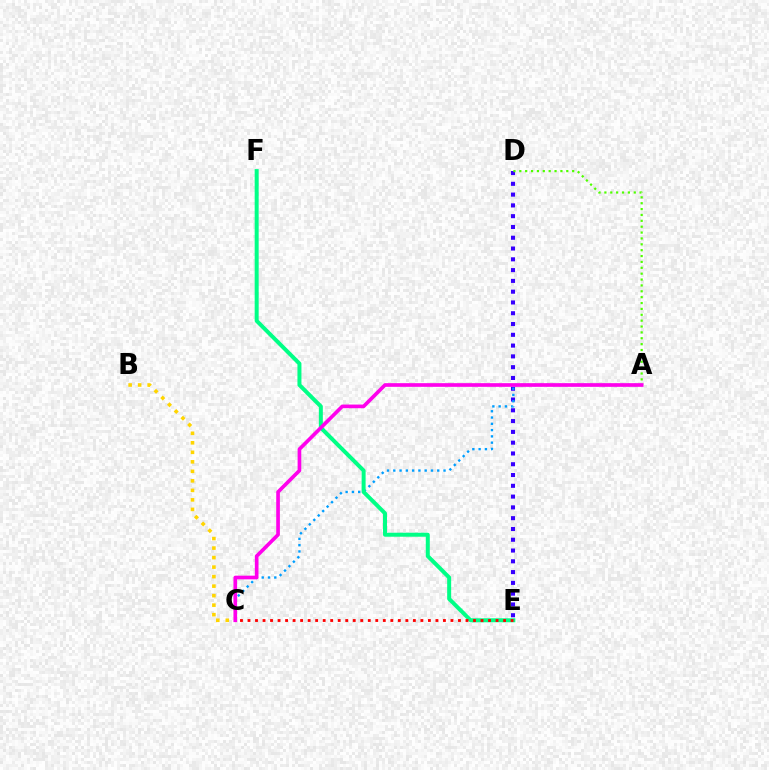{('D', 'E'): [{'color': '#3700ff', 'line_style': 'dotted', 'thickness': 2.93}], ('B', 'C'): [{'color': '#ffd500', 'line_style': 'dotted', 'thickness': 2.58}], ('A', 'C'): [{'color': '#009eff', 'line_style': 'dotted', 'thickness': 1.71}, {'color': '#ff00ed', 'line_style': 'solid', 'thickness': 2.64}], ('E', 'F'): [{'color': '#00ff86', 'line_style': 'solid', 'thickness': 2.87}], ('A', 'D'): [{'color': '#4fff00', 'line_style': 'dotted', 'thickness': 1.6}], ('C', 'E'): [{'color': '#ff0000', 'line_style': 'dotted', 'thickness': 2.04}]}